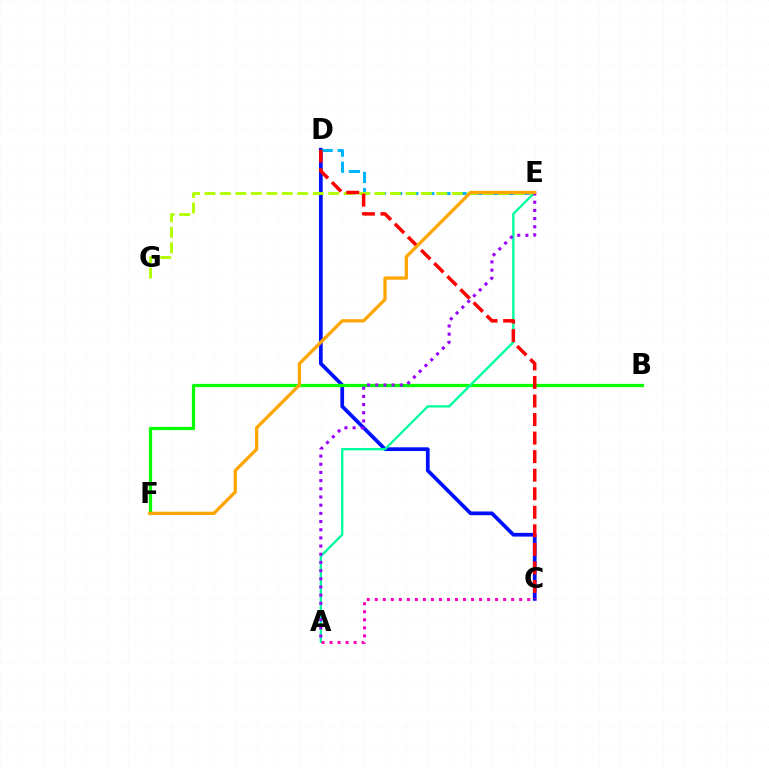{('C', 'D'): [{'color': '#0010ff', 'line_style': 'solid', 'thickness': 2.68}, {'color': '#ff0000', 'line_style': 'dashed', 'thickness': 2.52}], ('D', 'E'): [{'color': '#00b5ff', 'line_style': 'dashed', 'thickness': 2.18}], ('B', 'F'): [{'color': '#08ff00', 'line_style': 'solid', 'thickness': 2.33}], ('E', 'G'): [{'color': '#b3ff00', 'line_style': 'dashed', 'thickness': 2.1}], ('A', 'E'): [{'color': '#00ff9d', 'line_style': 'solid', 'thickness': 1.69}, {'color': '#9b00ff', 'line_style': 'dotted', 'thickness': 2.22}], ('A', 'C'): [{'color': '#ff00bd', 'line_style': 'dotted', 'thickness': 2.18}], ('E', 'F'): [{'color': '#ffa500', 'line_style': 'solid', 'thickness': 2.35}]}